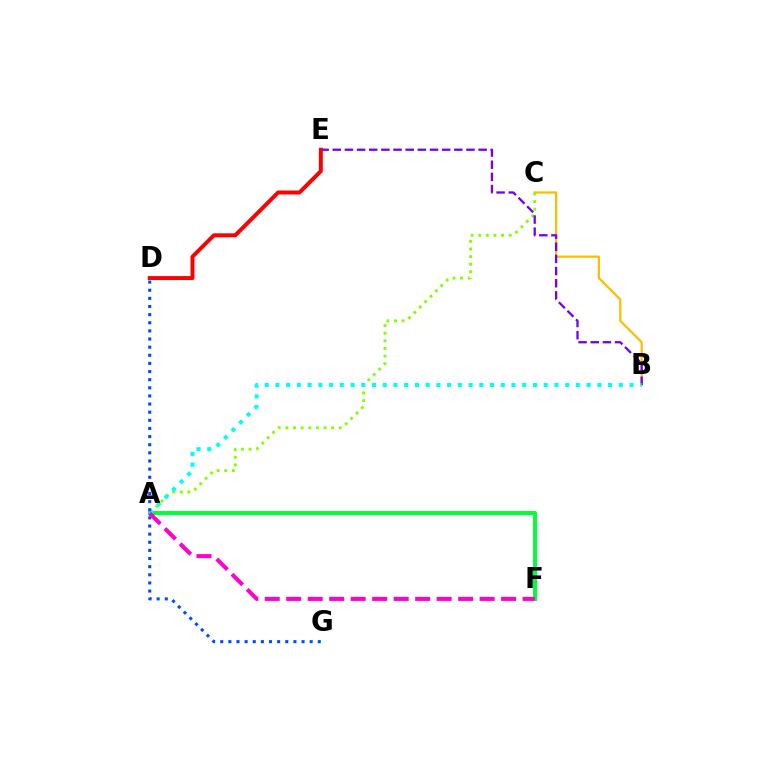{('B', 'C'): [{'color': '#ffbd00', 'line_style': 'solid', 'thickness': 1.61}], ('A', 'C'): [{'color': '#84ff00', 'line_style': 'dotted', 'thickness': 2.07}], ('B', 'E'): [{'color': '#7200ff', 'line_style': 'dashed', 'thickness': 1.65}], ('A', 'F'): [{'color': '#00ff39', 'line_style': 'solid', 'thickness': 2.84}, {'color': '#ff00cf', 'line_style': 'dashed', 'thickness': 2.92}], ('A', 'B'): [{'color': '#00fff6', 'line_style': 'dotted', 'thickness': 2.92}], ('D', 'G'): [{'color': '#004bff', 'line_style': 'dotted', 'thickness': 2.21}], ('D', 'E'): [{'color': '#ff0000', 'line_style': 'solid', 'thickness': 2.85}]}